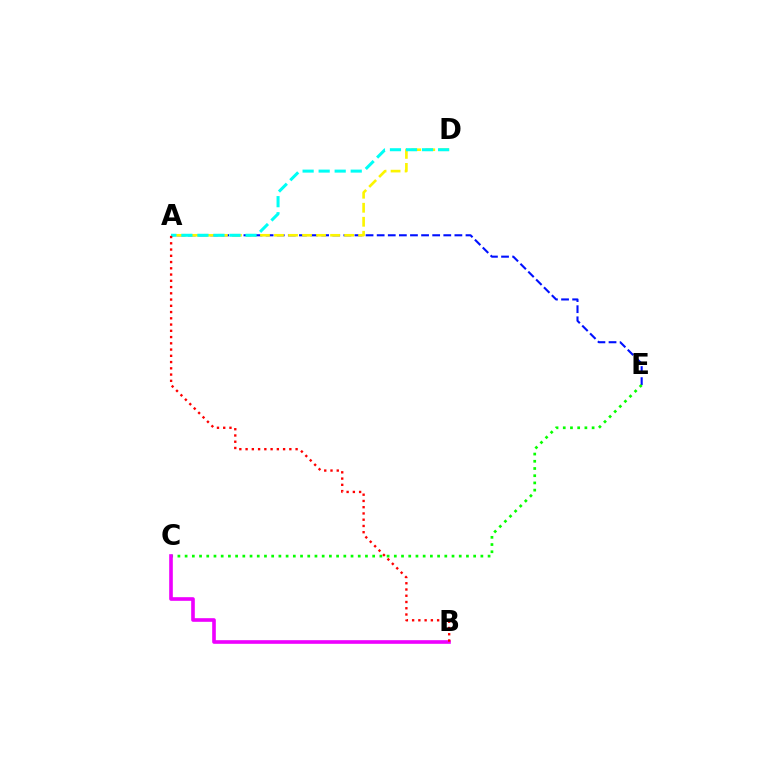{('A', 'E'): [{'color': '#0010ff', 'line_style': 'dashed', 'thickness': 1.51}], ('A', 'D'): [{'color': '#fcf500', 'line_style': 'dashed', 'thickness': 1.9}, {'color': '#00fff6', 'line_style': 'dashed', 'thickness': 2.18}], ('C', 'E'): [{'color': '#08ff00', 'line_style': 'dotted', 'thickness': 1.96}], ('B', 'C'): [{'color': '#ee00ff', 'line_style': 'solid', 'thickness': 2.61}], ('A', 'B'): [{'color': '#ff0000', 'line_style': 'dotted', 'thickness': 1.7}]}